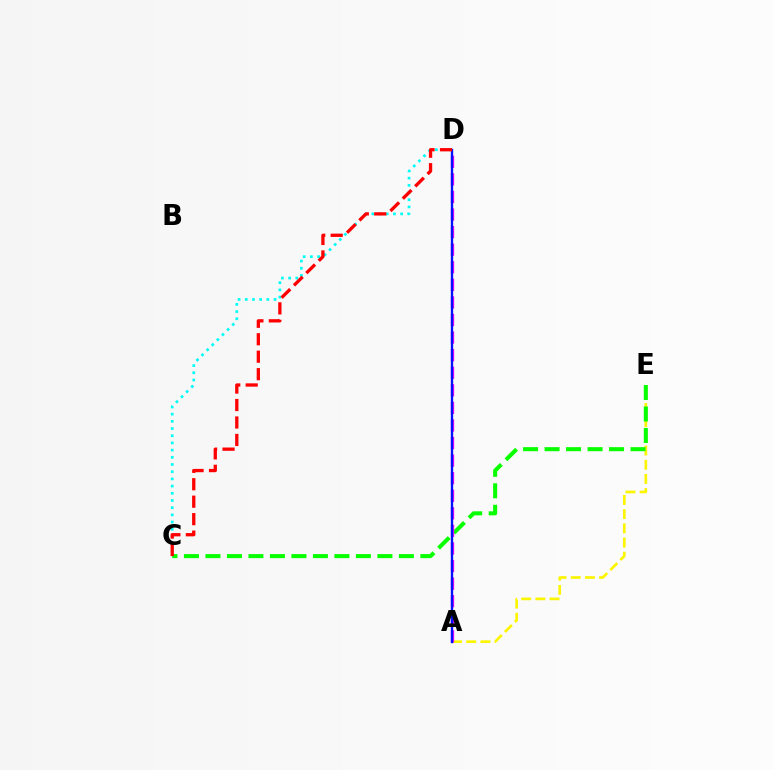{('A', 'E'): [{'color': '#fcf500', 'line_style': 'dashed', 'thickness': 1.93}], ('C', 'D'): [{'color': '#00fff6', 'line_style': 'dotted', 'thickness': 1.95}, {'color': '#ff0000', 'line_style': 'dashed', 'thickness': 2.37}], ('C', 'E'): [{'color': '#08ff00', 'line_style': 'dashed', 'thickness': 2.92}], ('A', 'D'): [{'color': '#ee00ff', 'line_style': 'dashed', 'thickness': 2.39}, {'color': '#0010ff', 'line_style': 'solid', 'thickness': 1.69}]}